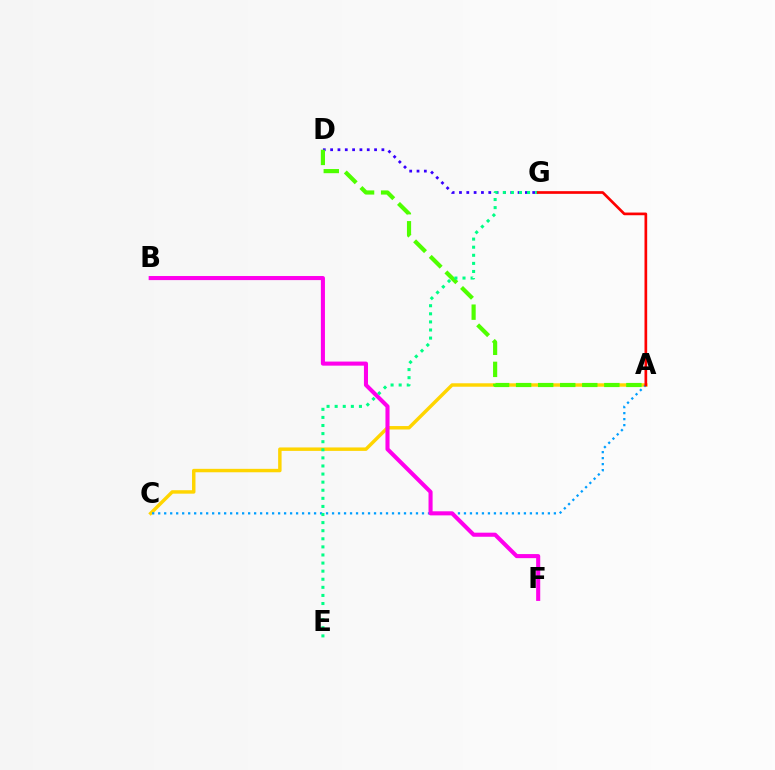{('A', 'C'): [{'color': '#ffd500', 'line_style': 'solid', 'thickness': 2.48}, {'color': '#009eff', 'line_style': 'dotted', 'thickness': 1.63}], ('D', 'G'): [{'color': '#3700ff', 'line_style': 'dotted', 'thickness': 1.99}], ('A', 'D'): [{'color': '#4fff00', 'line_style': 'dashed', 'thickness': 3.0}], ('B', 'F'): [{'color': '#ff00ed', 'line_style': 'solid', 'thickness': 2.93}], ('E', 'G'): [{'color': '#00ff86', 'line_style': 'dotted', 'thickness': 2.2}], ('A', 'G'): [{'color': '#ff0000', 'line_style': 'solid', 'thickness': 1.93}]}